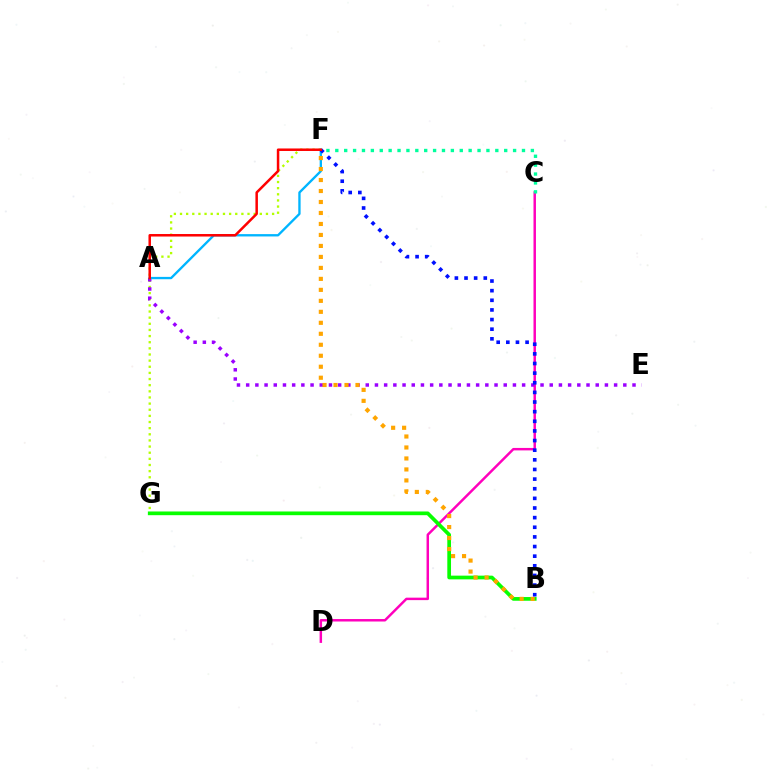{('C', 'D'): [{'color': '#ff00bd', 'line_style': 'solid', 'thickness': 1.78}], ('F', 'G'): [{'color': '#b3ff00', 'line_style': 'dotted', 'thickness': 1.67}], ('C', 'F'): [{'color': '#00ff9d', 'line_style': 'dotted', 'thickness': 2.42}], ('B', 'G'): [{'color': '#08ff00', 'line_style': 'solid', 'thickness': 2.67}], ('A', 'E'): [{'color': '#9b00ff', 'line_style': 'dotted', 'thickness': 2.5}], ('A', 'F'): [{'color': '#00b5ff', 'line_style': 'solid', 'thickness': 1.68}, {'color': '#ff0000', 'line_style': 'solid', 'thickness': 1.81}], ('B', 'F'): [{'color': '#ffa500', 'line_style': 'dotted', 'thickness': 2.98}, {'color': '#0010ff', 'line_style': 'dotted', 'thickness': 2.62}]}